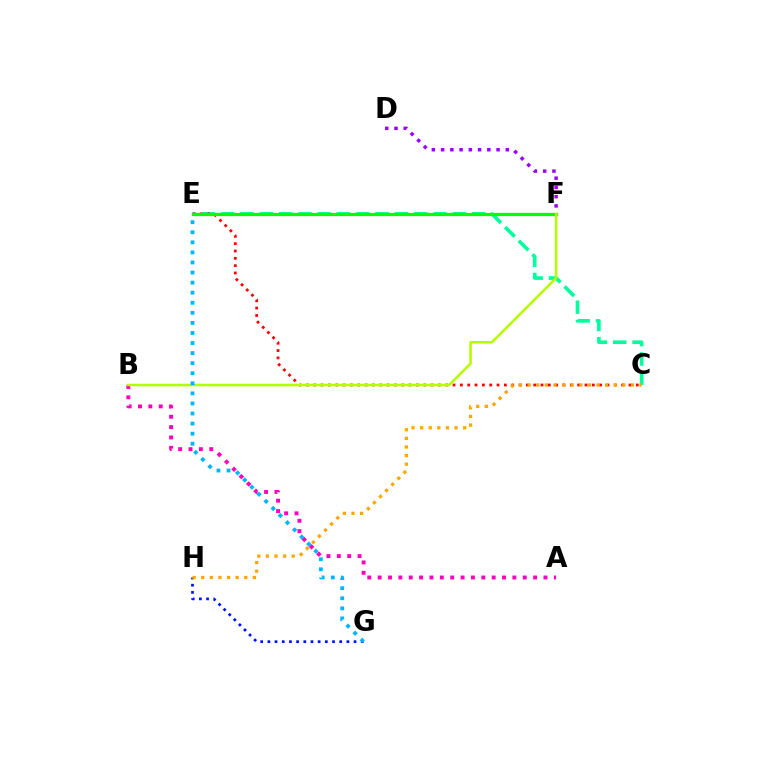{('A', 'B'): [{'color': '#ff00bd', 'line_style': 'dotted', 'thickness': 2.82}], ('C', 'E'): [{'color': '#00ff9d', 'line_style': 'dashed', 'thickness': 2.62}, {'color': '#ff0000', 'line_style': 'dotted', 'thickness': 1.99}], ('G', 'H'): [{'color': '#0010ff', 'line_style': 'dotted', 'thickness': 1.95}], ('D', 'F'): [{'color': '#9b00ff', 'line_style': 'dotted', 'thickness': 2.51}], ('E', 'F'): [{'color': '#08ff00', 'line_style': 'solid', 'thickness': 2.31}], ('B', 'F'): [{'color': '#b3ff00', 'line_style': 'solid', 'thickness': 1.85}], ('E', 'G'): [{'color': '#00b5ff', 'line_style': 'dotted', 'thickness': 2.74}], ('C', 'H'): [{'color': '#ffa500', 'line_style': 'dotted', 'thickness': 2.34}]}